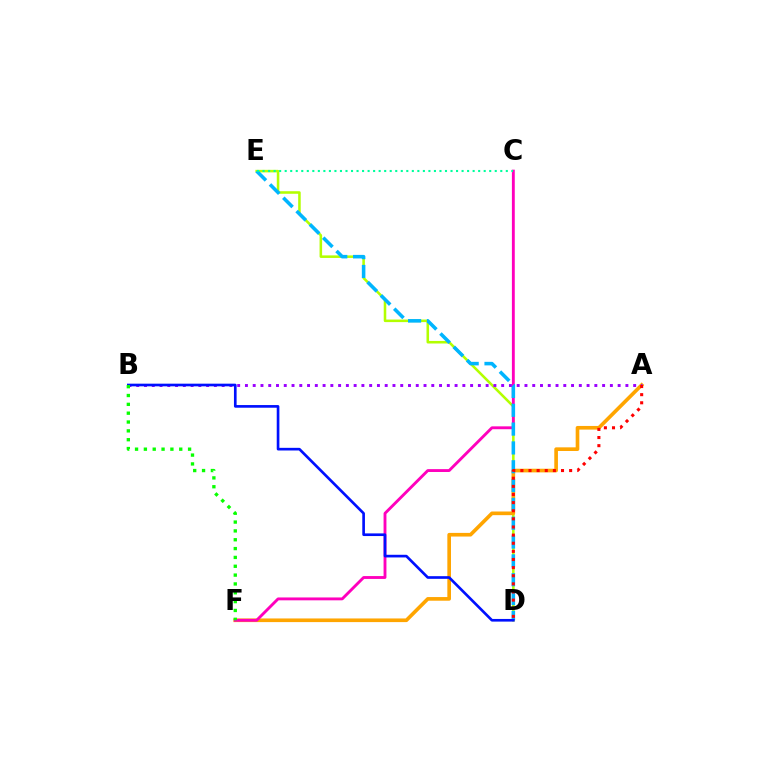{('D', 'E'): [{'color': '#b3ff00', 'line_style': 'solid', 'thickness': 1.84}, {'color': '#00b5ff', 'line_style': 'dashed', 'thickness': 2.56}], ('A', 'F'): [{'color': '#ffa500', 'line_style': 'solid', 'thickness': 2.63}], ('C', 'F'): [{'color': '#ff00bd', 'line_style': 'solid', 'thickness': 2.07}], ('C', 'E'): [{'color': '#00ff9d', 'line_style': 'dotted', 'thickness': 1.5}], ('A', 'B'): [{'color': '#9b00ff', 'line_style': 'dotted', 'thickness': 2.11}], ('B', 'D'): [{'color': '#0010ff', 'line_style': 'solid', 'thickness': 1.91}], ('B', 'F'): [{'color': '#08ff00', 'line_style': 'dotted', 'thickness': 2.4}], ('A', 'D'): [{'color': '#ff0000', 'line_style': 'dotted', 'thickness': 2.21}]}